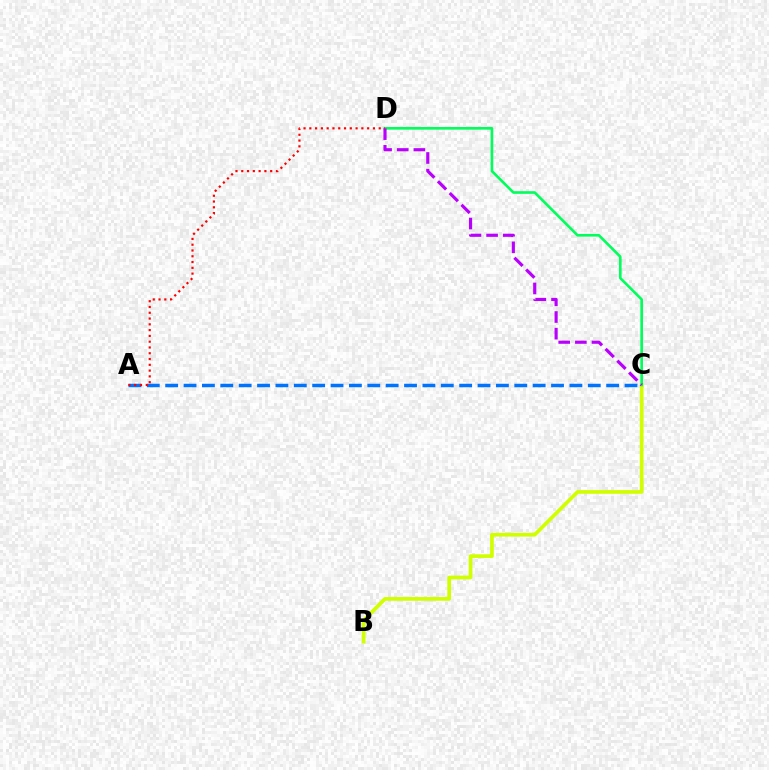{('A', 'C'): [{'color': '#0074ff', 'line_style': 'dashed', 'thickness': 2.5}], ('B', 'C'): [{'color': '#d1ff00', 'line_style': 'solid', 'thickness': 2.67}], ('C', 'D'): [{'color': '#00ff5c', 'line_style': 'solid', 'thickness': 1.9}, {'color': '#b900ff', 'line_style': 'dashed', 'thickness': 2.26}], ('A', 'D'): [{'color': '#ff0000', 'line_style': 'dotted', 'thickness': 1.57}]}